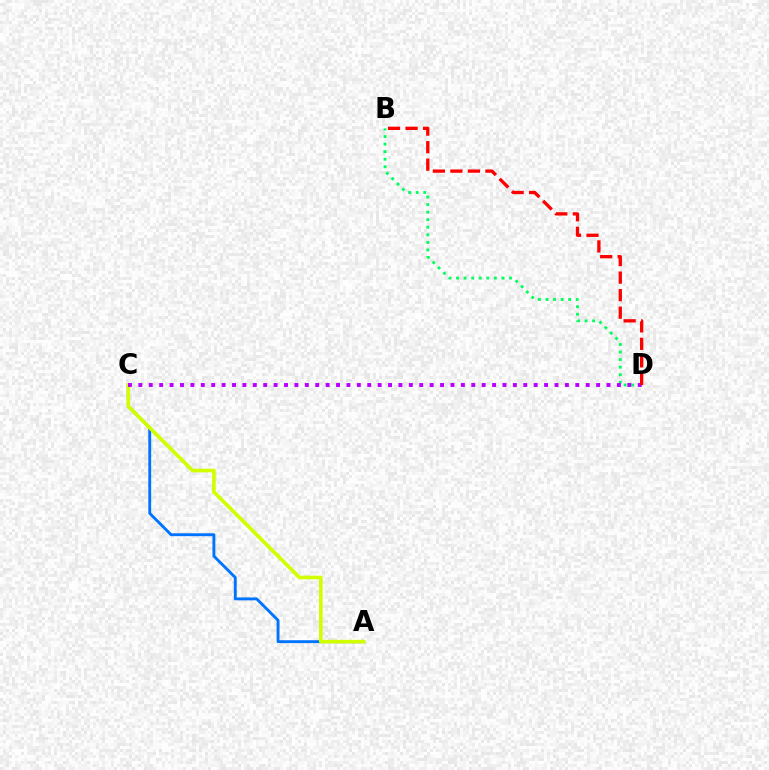{('A', 'C'): [{'color': '#0074ff', 'line_style': 'solid', 'thickness': 2.08}, {'color': '#d1ff00', 'line_style': 'solid', 'thickness': 2.62}], ('B', 'D'): [{'color': '#00ff5c', 'line_style': 'dotted', 'thickness': 2.05}, {'color': '#ff0000', 'line_style': 'dashed', 'thickness': 2.38}], ('C', 'D'): [{'color': '#b900ff', 'line_style': 'dotted', 'thickness': 2.83}]}